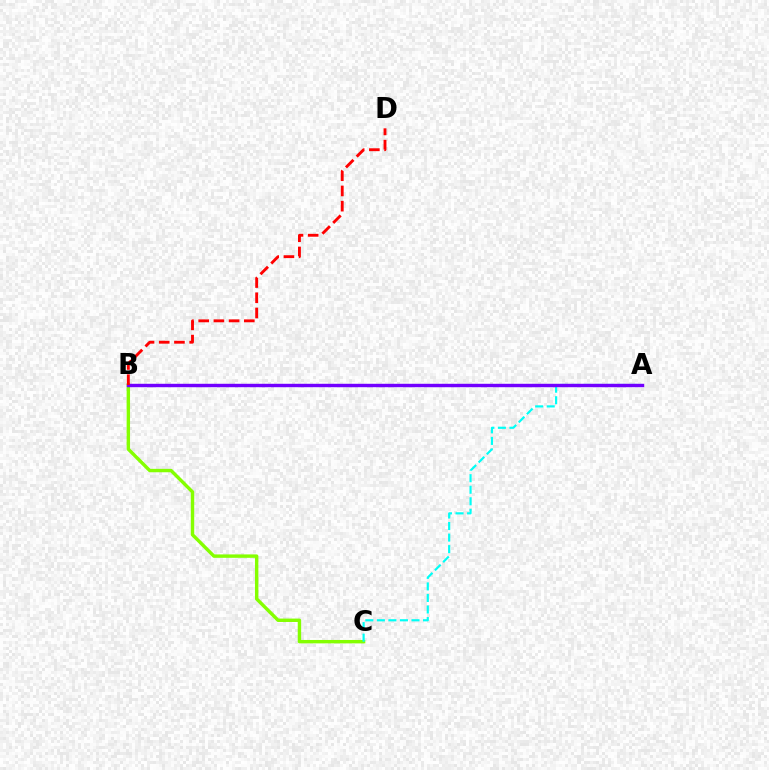{('B', 'C'): [{'color': '#84ff00', 'line_style': 'solid', 'thickness': 2.45}], ('A', 'C'): [{'color': '#00fff6', 'line_style': 'dashed', 'thickness': 1.57}], ('A', 'B'): [{'color': '#7200ff', 'line_style': 'solid', 'thickness': 2.46}], ('B', 'D'): [{'color': '#ff0000', 'line_style': 'dashed', 'thickness': 2.07}]}